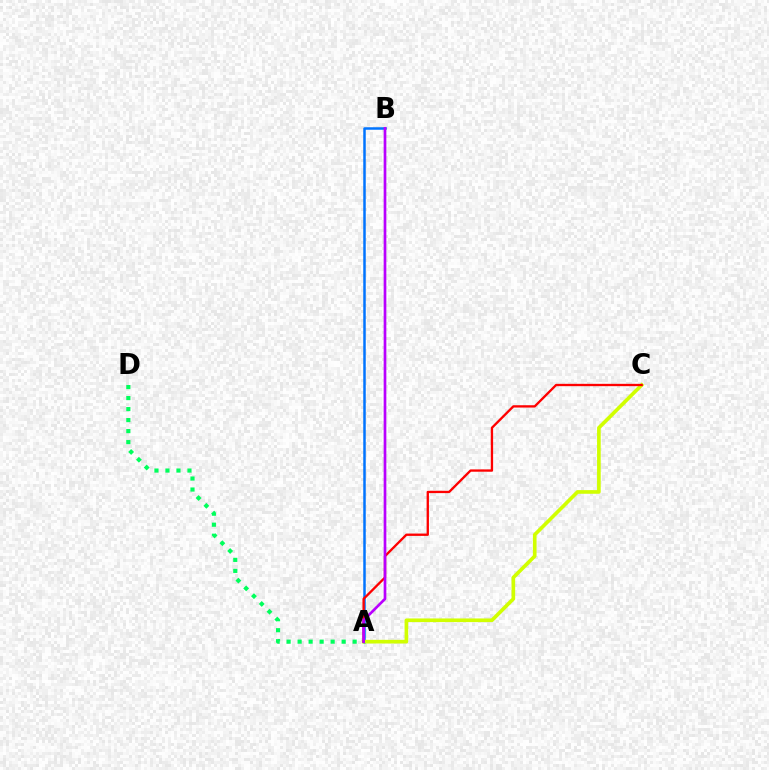{('A', 'D'): [{'color': '#00ff5c', 'line_style': 'dotted', 'thickness': 2.99}], ('A', 'B'): [{'color': '#0074ff', 'line_style': 'solid', 'thickness': 1.8}, {'color': '#b900ff', 'line_style': 'solid', 'thickness': 1.94}], ('A', 'C'): [{'color': '#d1ff00', 'line_style': 'solid', 'thickness': 2.63}, {'color': '#ff0000', 'line_style': 'solid', 'thickness': 1.68}]}